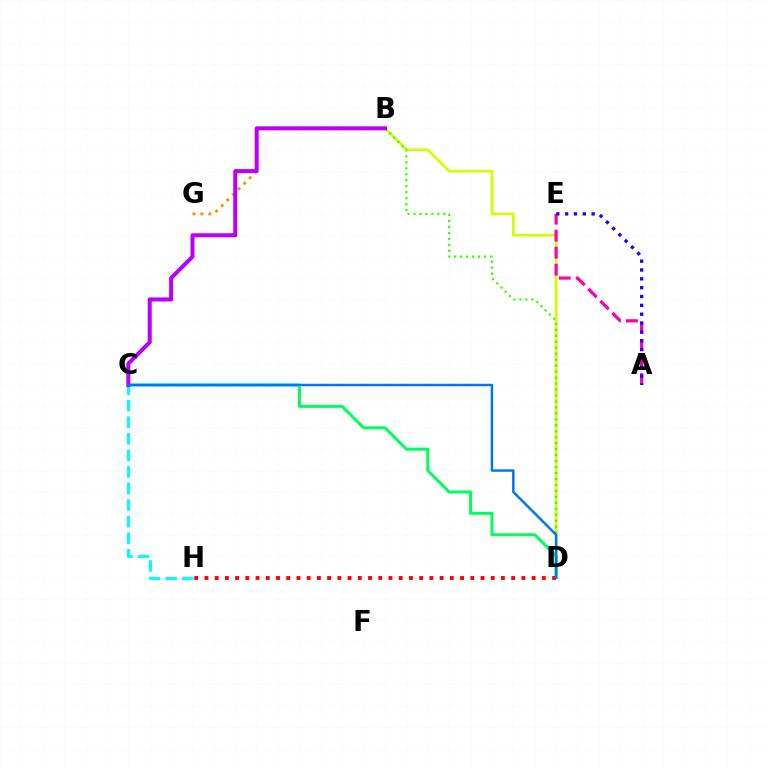{('B', 'D'): [{'color': '#d1ff00', 'line_style': 'solid', 'thickness': 1.97}, {'color': '#3dff00', 'line_style': 'dotted', 'thickness': 1.62}], ('A', 'E'): [{'color': '#ff00ac', 'line_style': 'dashed', 'thickness': 2.31}, {'color': '#2500ff', 'line_style': 'dotted', 'thickness': 2.4}], ('B', 'G'): [{'color': '#ff9400', 'line_style': 'dotted', 'thickness': 2.15}], ('C', 'H'): [{'color': '#00fff6', 'line_style': 'dashed', 'thickness': 2.25}], ('C', 'D'): [{'color': '#00ff5c', 'line_style': 'solid', 'thickness': 2.16}, {'color': '#0074ff', 'line_style': 'solid', 'thickness': 1.78}], ('B', 'C'): [{'color': '#b900ff', 'line_style': 'solid', 'thickness': 2.9}], ('D', 'H'): [{'color': '#ff0000', 'line_style': 'dotted', 'thickness': 2.78}]}